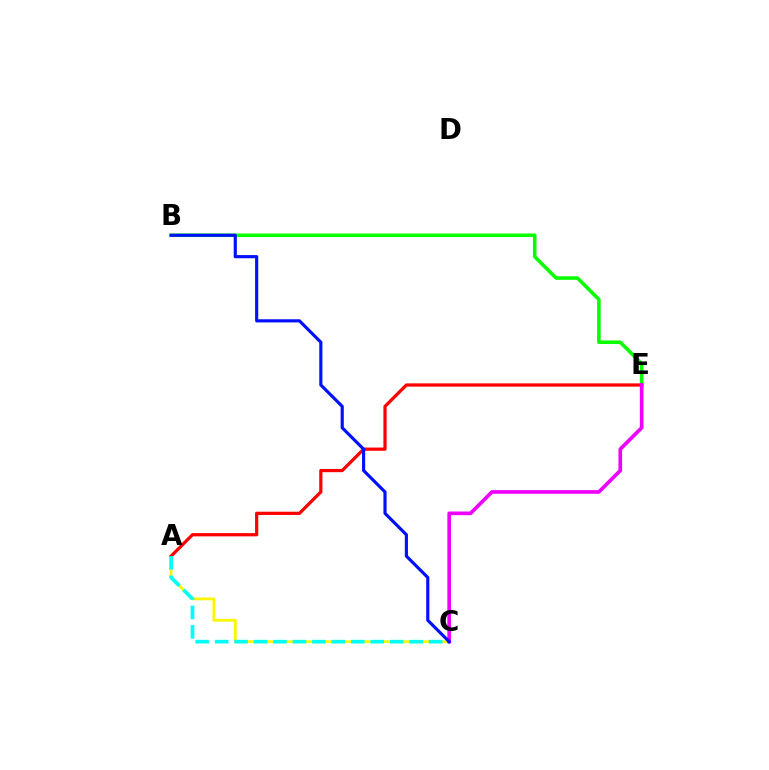{('A', 'C'): [{'color': '#fcf500', 'line_style': 'solid', 'thickness': 2.0}, {'color': '#00fff6', 'line_style': 'dashed', 'thickness': 2.64}], ('B', 'E'): [{'color': '#08ff00', 'line_style': 'solid', 'thickness': 2.56}], ('A', 'E'): [{'color': '#ff0000', 'line_style': 'solid', 'thickness': 2.33}], ('C', 'E'): [{'color': '#ee00ff', 'line_style': 'solid', 'thickness': 2.63}], ('B', 'C'): [{'color': '#0010ff', 'line_style': 'solid', 'thickness': 2.27}]}